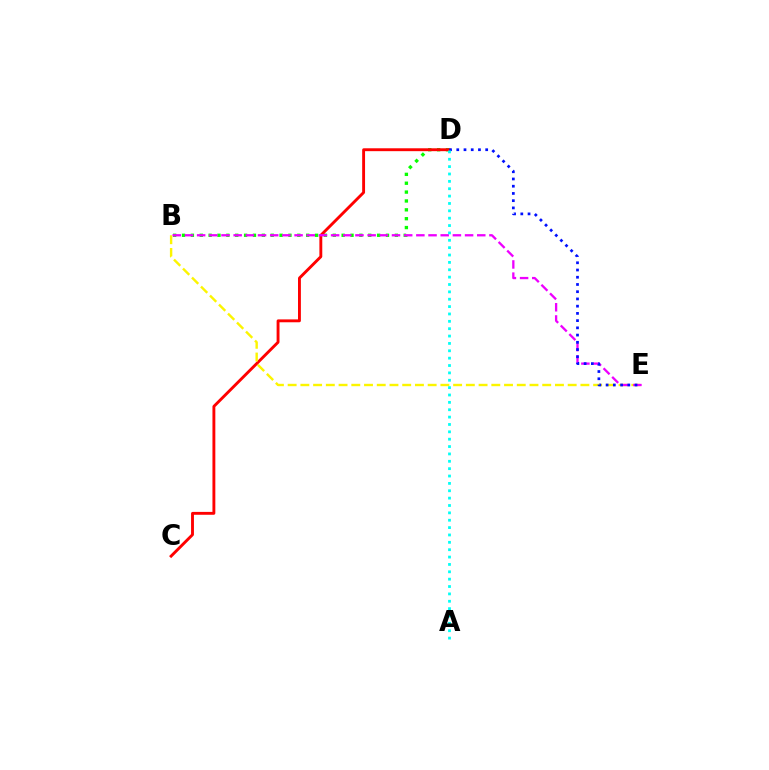{('B', 'D'): [{'color': '#08ff00', 'line_style': 'dotted', 'thickness': 2.41}], ('C', 'D'): [{'color': '#ff0000', 'line_style': 'solid', 'thickness': 2.07}], ('B', 'E'): [{'color': '#fcf500', 'line_style': 'dashed', 'thickness': 1.73}, {'color': '#ee00ff', 'line_style': 'dashed', 'thickness': 1.65}], ('D', 'E'): [{'color': '#0010ff', 'line_style': 'dotted', 'thickness': 1.96}], ('A', 'D'): [{'color': '#00fff6', 'line_style': 'dotted', 'thickness': 2.0}]}